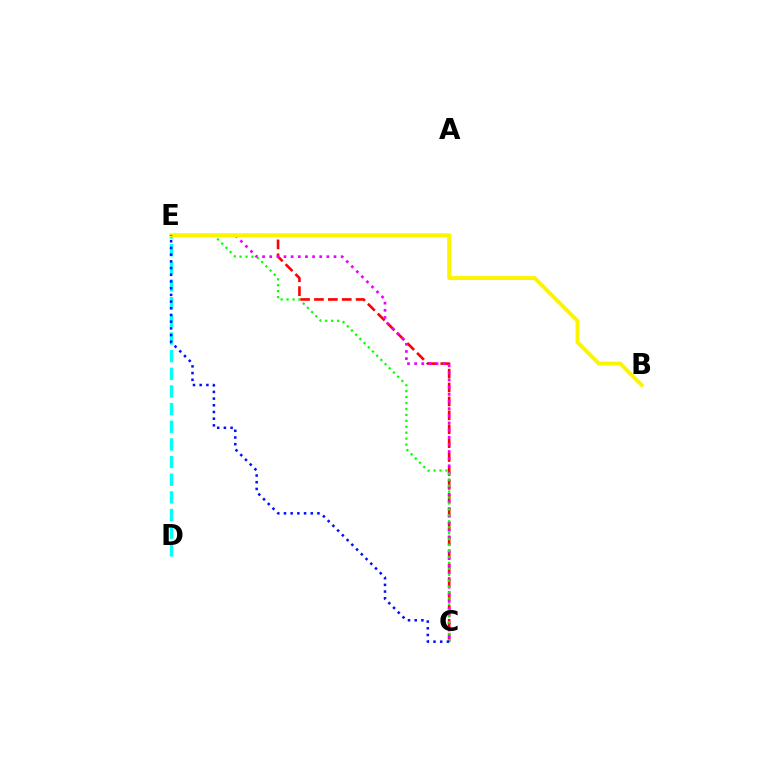{('C', 'E'): [{'color': '#ff0000', 'line_style': 'dashed', 'thickness': 1.89}, {'color': '#ee00ff', 'line_style': 'dotted', 'thickness': 1.94}, {'color': '#08ff00', 'line_style': 'dotted', 'thickness': 1.61}, {'color': '#0010ff', 'line_style': 'dotted', 'thickness': 1.82}], ('D', 'E'): [{'color': '#00fff6', 'line_style': 'dashed', 'thickness': 2.4}], ('B', 'E'): [{'color': '#fcf500', 'line_style': 'solid', 'thickness': 2.85}]}